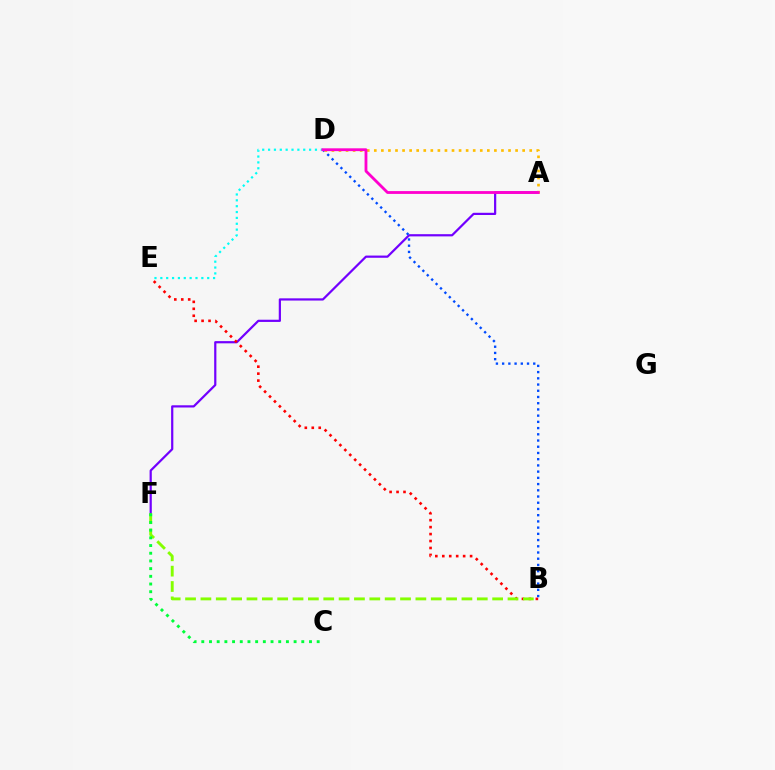{('A', 'F'): [{'color': '#7200ff', 'line_style': 'solid', 'thickness': 1.59}], ('B', 'E'): [{'color': '#ff0000', 'line_style': 'dotted', 'thickness': 1.89}], ('B', 'D'): [{'color': '#004bff', 'line_style': 'dotted', 'thickness': 1.69}], ('A', 'D'): [{'color': '#ffbd00', 'line_style': 'dotted', 'thickness': 1.92}, {'color': '#ff00cf', 'line_style': 'solid', 'thickness': 2.03}], ('D', 'E'): [{'color': '#00fff6', 'line_style': 'dotted', 'thickness': 1.59}], ('B', 'F'): [{'color': '#84ff00', 'line_style': 'dashed', 'thickness': 2.09}], ('C', 'F'): [{'color': '#00ff39', 'line_style': 'dotted', 'thickness': 2.09}]}